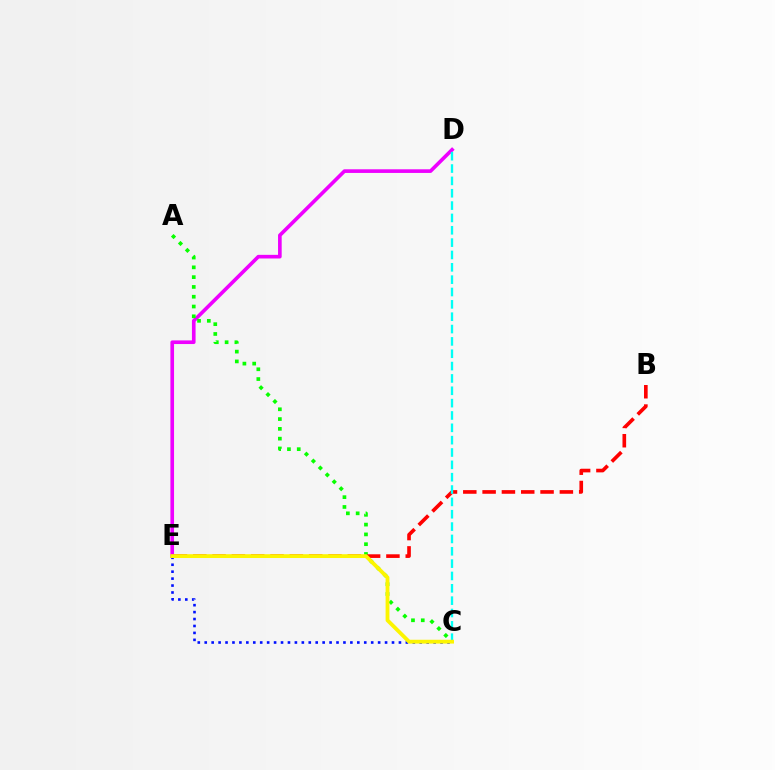{('D', 'E'): [{'color': '#ee00ff', 'line_style': 'solid', 'thickness': 2.62}], ('C', 'E'): [{'color': '#0010ff', 'line_style': 'dotted', 'thickness': 1.88}, {'color': '#fcf500', 'line_style': 'solid', 'thickness': 2.74}], ('A', 'C'): [{'color': '#08ff00', 'line_style': 'dotted', 'thickness': 2.66}], ('B', 'E'): [{'color': '#ff0000', 'line_style': 'dashed', 'thickness': 2.62}], ('C', 'D'): [{'color': '#00fff6', 'line_style': 'dashed', 'thickness': 1.68}]}